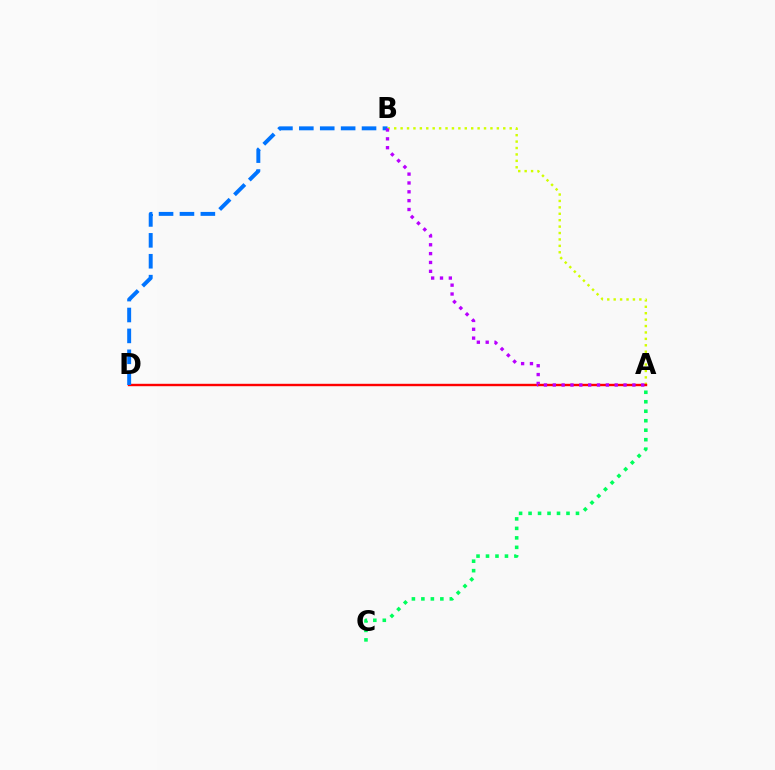{('A', 'B'): [{'color': '#d1ff00', 'line_style': 'dotted', 'thickness': 1.74}, {'color': '#b900ff', 'line_style': 'dotted', 'thickness': 2.4}], ('A', 'C'): [{'color': '#00ff5c', 'line_style': 'dotted', 'thickness': 2.58}], ('A', 'D'): [{'color': '#ff0000', 'line_style': 'solid', 'thickness': 1.73}], ('B', 'D'): [{'color': '#0074ff', 'line_style': 'dashed', 'thickness': 2.84}]}